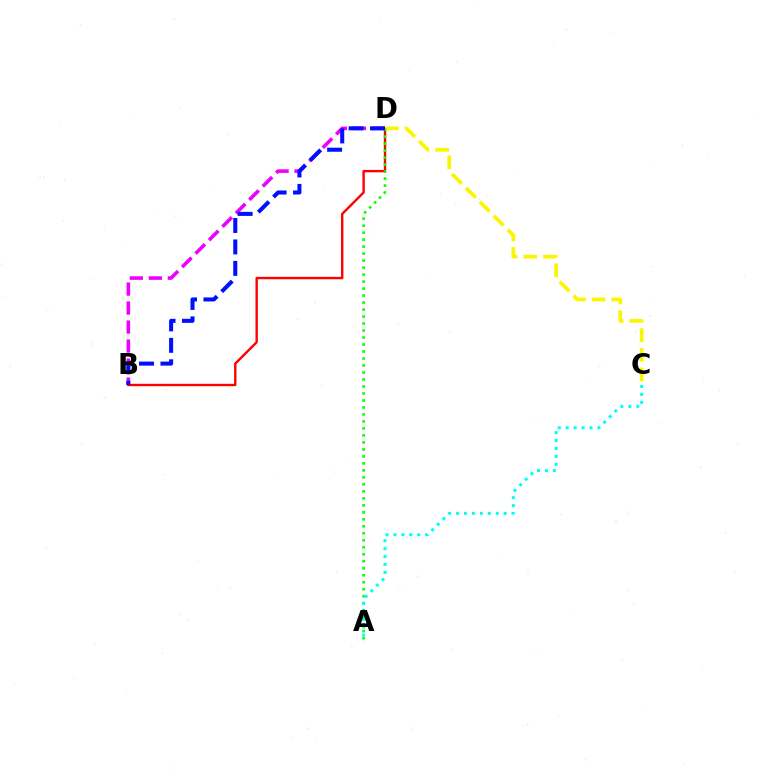{('B', 'D'): [{'color': '#ff0000', 'line_style': 'solid', 'thickness': 1.72}, {'color': '#ee00ff', 'line_style': 'dashed', 'thickness': 2.58}, {'color': '#0010ff', 'line_style': 'dashed', 'thickness': 2.91}], ('C', 'D'): [{'color': '#fcf500', 'line_style': 'dashed', 'thickness': 2.68}], ('A', 'D'): [{'color': '#08ff00', 'line_style': 'dotted', 'thickness': 1.9}], ('A', 'C'): [{'color': '#00fff6', 'line_style': 'dotted', 'thickness': 2.16}]}